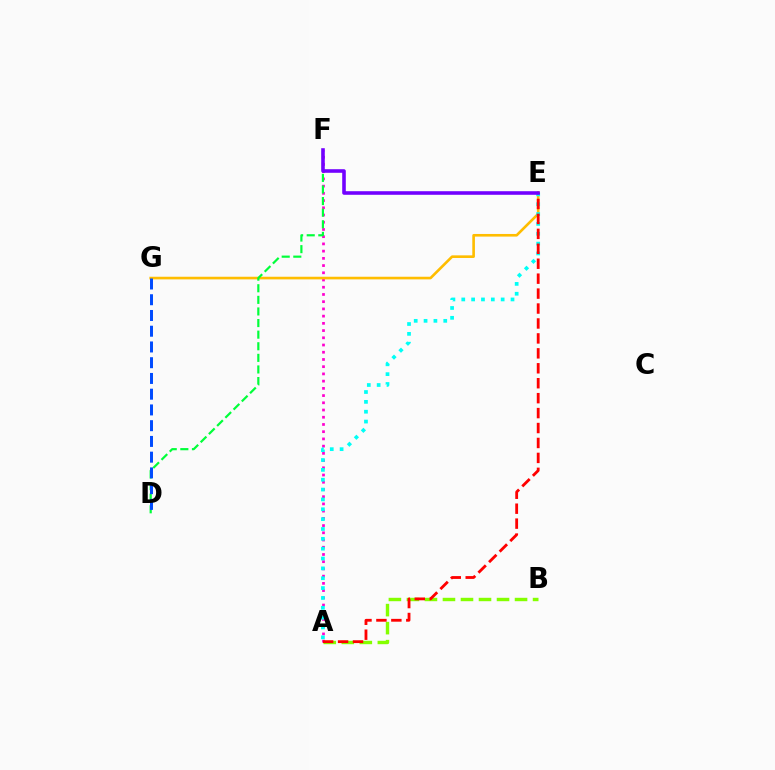{('A', 'B'): [{'color': '#84ff00', 'line_style': 'dashed', 'thickness': 2.45}], ('A', 'F'): [{'color': '#ff00cf', 'line_style': 'dotted', 'thickness': 1.96}], ('E', 'G'): [{'color': '#ffbd00', 'line_style': 'solid', 'thickness': 1.89}], ('D', 'F'): [{'color': '#00ff39', 'line_style': 'dashed', 'thickness': 1.58}], ('A', 'E'): [{'color': '#00fff6', 'line_style': 'dotted', 'thickness': 2.68}, {'color': '#ff0000', 'line_style': 'dashed', 'thickness': 2.03}], ('E', 'F'): [{'color': '#7200ff', 'line_style': 'solid', 'thickness': 2.58}], ('D', 'G'): [{'color': '#004bff', 'line_style': 'dashed', 'thickness': 2.14}]}